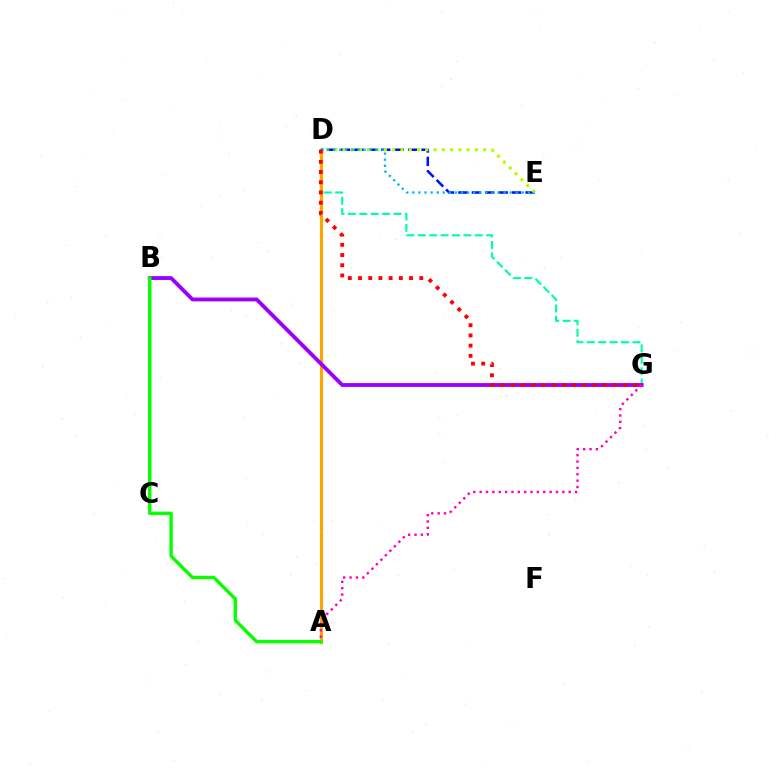{('D', 'G'): [{'color': '#00ff9d', 'line_style': 'dashed', 'thickness': 1.55}, {'color': '#ff0000', 'line_style': 'dotted', 'thickness': 2.77}], ('A', 'D'): [{'color': '#ffa500', 'line_style': 'solid', 'thickness': 2.26}], ('B', 'G'): [{'color': '#9b00ff', 'line_style': 'solid', 'thickness': 2.76}], ('D', 'E'): [{'color': '#0010ff', 'line_style': 'dashed', 'thickness': 1.82}, {'color': '#b3ff00', 'line_style': 'dotted', 'thickness': 2.25}, {'color': '#00b5ff', 'line_style': 'dotted', 'thickness': 1.65}], ('A', 'G'): [{'color': '#ff00bd', 'line_style': 'dotted', 'thickness': 1.73}], ('A', 'B'): [{'color': '#08ff00', 'line_style': 'solid', 'thickness': 2.46}]}